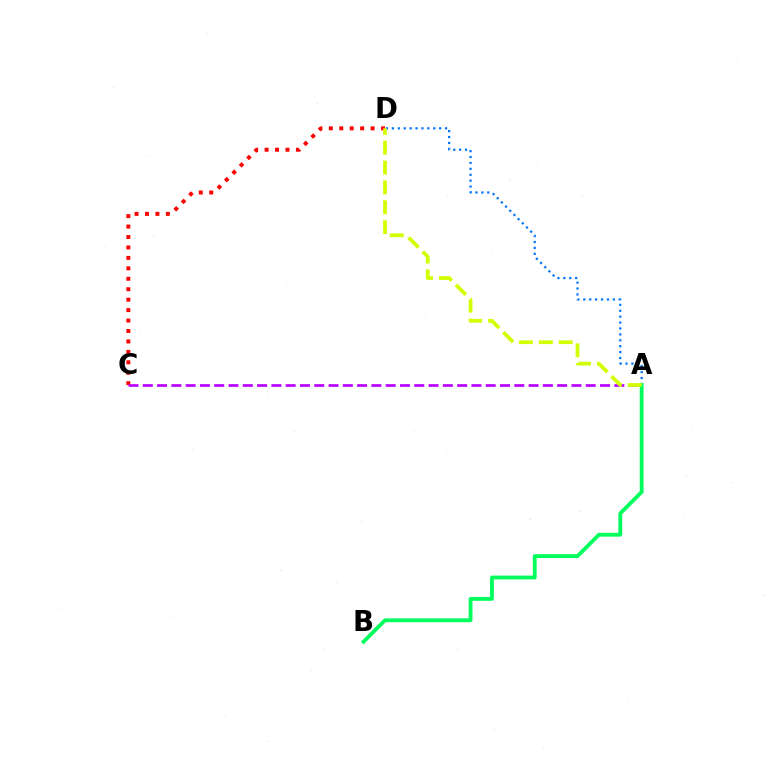{('A', 'D'): [{'color': '#0074ff', 'line_style': 'dotted', 'thickness': 1.61}, {'color': '#d1ff00', 'line_style': 'dashed', 'thickness': 2.7}], ('A', 'B'): [{'color': '#00ff5c', 'line_style': 'solid', 'thickness': 2.76}], ('C', 'D'): [{'color': '#ff0000', 'line_style': 'dotted', 'thickness': 2.84}], ('A', 'C'): [{'color': '#b900ff', 'line_style': 'dashed', 'thickness': 1.94}]}